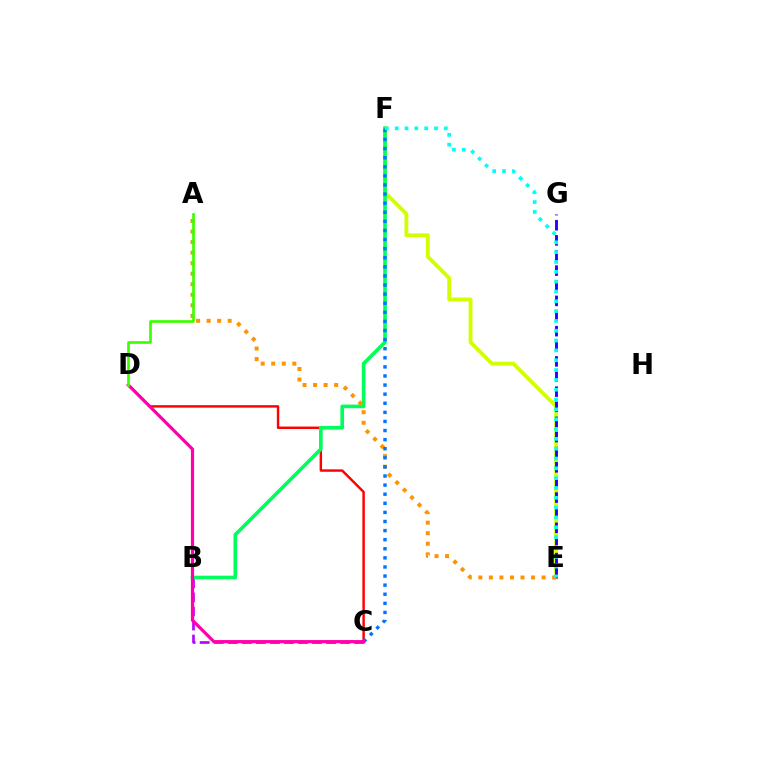{('E', 'F'): [{'color': '#d1ff00', 'line_style': 'solid', 'thickness': 2.77}, {'color': '#00fff6', 'line_style': 'dotted', 'thickness': 2.67}], ('C', 'D'): [{'color': '#ff0000', 'line_style': 'solid', 'thickness': 1.76}, {'color': '#ff00ac', 'line_style': 'solid', 'thickness': 2.31}], ('E', 'G'): [{'color': '#2500ff', 'line_style': 'dashed', 'thickness': 2.06}], ('B', 'C'): [{'color': '#b900ff', 'line_style': 'dashed', 'thickness': 1.91}], ('B', 'F'): [{'color': '#00ff5c', 'line_style': 'solid', 'thickness': 2.62}], ('A', 'E'): [{'color': '#ff9400', 'line_style': 'dotted', 'thickness': 2.86}], ('C', 'F'): [{'color': '#0074ff', 'line_style': 'dotted', 'thickness': 2.47}], ('A', 'D'): [{'color': '#3dff00', 'line_style': 'solid', 'thickness': 1.93}]}